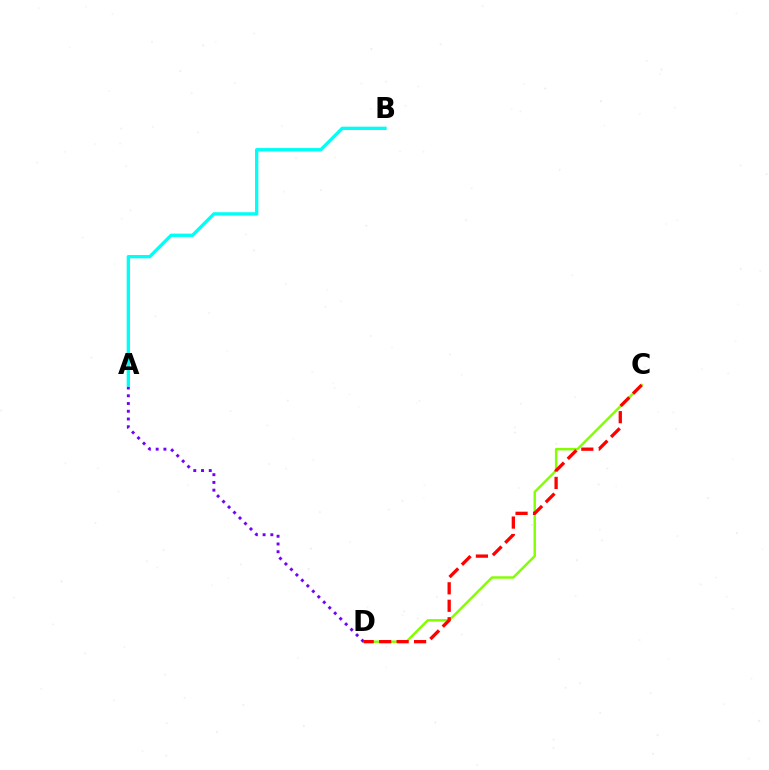{('C', 'D'): [{'color': '#84ff00', 'line_style': 'solid', 'thickness': 1.76}, {'color': '#ff0000', 'line_style': 'dashed', 'thickness': 2.37}], ('A', 'D'): [{'color': '#7200ff', 'line_style': 'dotted', 'thickness': 2.1}], ('A', 'B'): [{'color': '#00fff6', 'line_style': 'solid', 'thickness': 2.4}]}